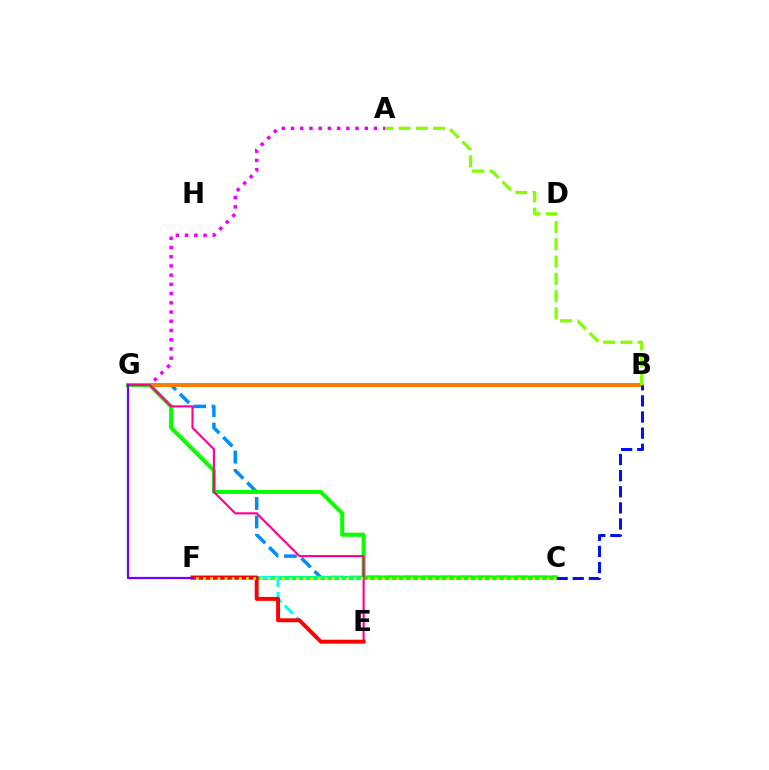{('C', 'G'): [{'color': '#008cff', 'line_style': 'dashed', 'thickness': 2.5}, {'color': '#08ff00', 'line_style': 'solid', 'thickness': 2.91}], ('B', 'G'): [{'color': '#ff7c00', 'line_style': 'solid', 'thickness': 2.84}], ('A', 'G'): [{'color': '#ee00ff', 'line_style': 'dotted', 'thickness': 2.51}], ('C', 'F'): [{'color': '#00ff74', 'line_style': 'solid', 'thickness': 2.98}, {'color': '#fcf500', 'line_style': 'dotted', 'thickness': 1.94}], ('E', 'F'): [{'color': '#00fff6', 'line_style': 'dashed', 'thickness': 2.24}, {'color': '#ff0000', 'line_style': 'solid', 'thickness': 2.81}], ('E', 'G'): [{'color': '#ff0094', 'line_style': 'solid', 'thickness': 1.54}], ('B', 'C'): [{'color': '#0010ff', 'line_style': 'dashed', 'thickness': 2.19}], ('A', 'B'): [{'color': '#84ff00', 'line_style': 'dashed', 'thickness': 2.35}], ('F', 'G'): [{'color': '#7200ff', 'line_style': 'solid', 'thickness': 1.62}]}